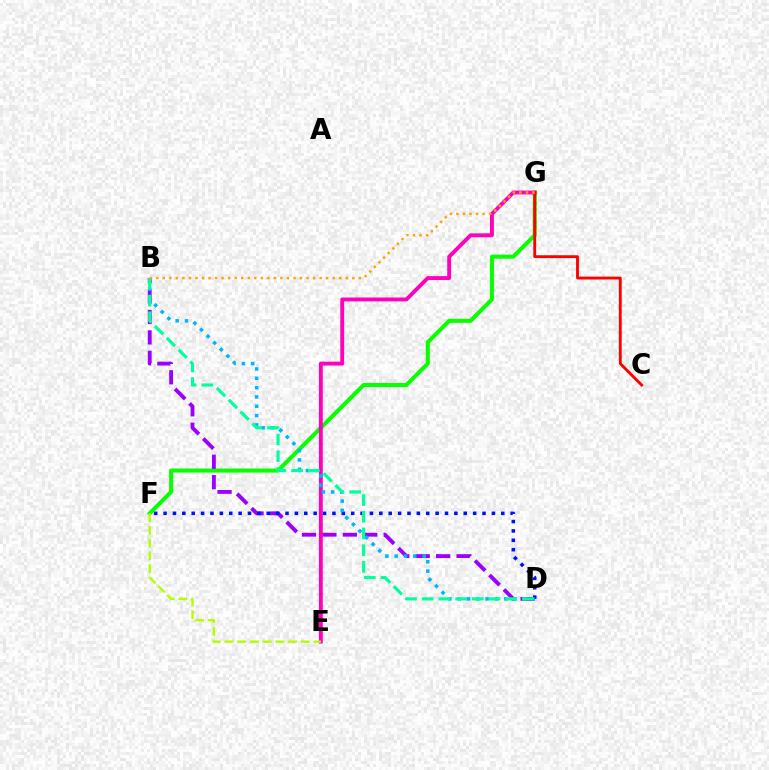{('F', 'G'): [{'color': '#08ff00', 'line_style': 'solid', 'thickness': 2.91}], ('B', 'D'): [{'color': '#9b00ff', 'line_style': 'dashed', 'thickness': 2.78}, {'color': '#00b5ff', 'line_style': 'dotted', 'thickness': 2.53}, {'color': '#00ff9d', 'line_style': 'dashed', 'thickness': 2.27}], ('D', 'F'): [{'color': '#0010ff', 'line_style': 'dotted', 'thickness': 2.55}], ('E', 'G'): [{'color': '#ff00bd', 'line_style': 'solid', 'thickness': 2.79}], ('C', 'G'): [{'color': '#ff0000', 'line_style': 'solid', 'thickness': 2.06}], ('E', 'F'): [{'color': '#b3ff00', 'line_style': 'dashed', 'thickness': 1.73}], ('B', 'G'): [{'color': '#ffa500', 'line_style': 'dotted', 'thickness': 1.78}]}